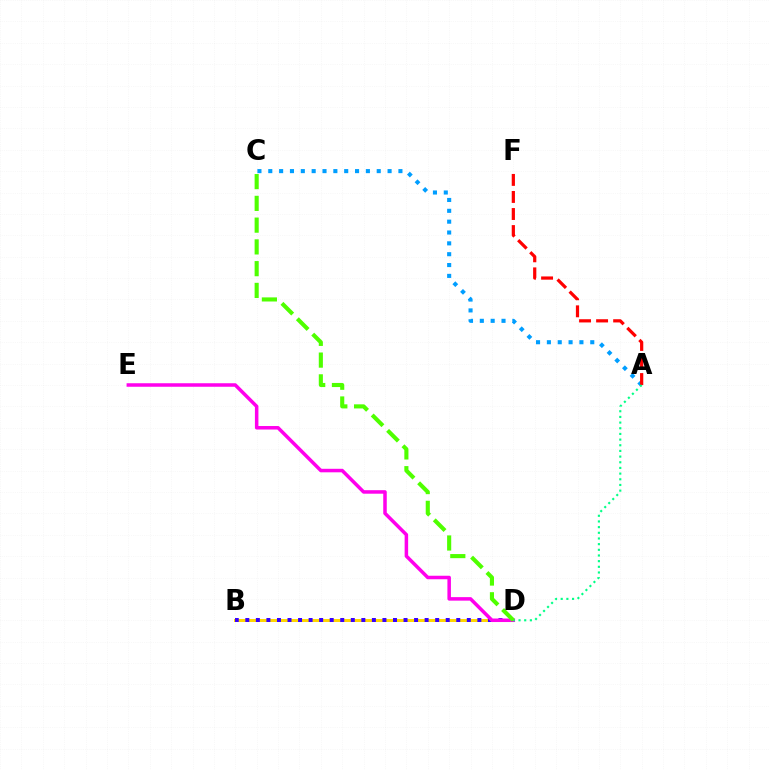{('A', 'C'): [{'color': '#009eff', 'line_style': 'dotted', 'thickness': 2.95}], ('B', 'D'): [{'color': '#ffd500', 'line_style': 'solid', 'thickness': 2.16}, {'color': '#3700ff', 'line_style': 'dotted', 'thickness': 2.87}], ('A', 'F'): [{'color': '#ff0000', 'line_style': 'dashed', 'thickness': 2.32}], ('D', 'E'): [{'color': '#ff00ed', 'line_style': 'solid', 'thickness': 2.53}], ('A', 'D'): [{'color': '#00ff86', 'line_style': 'dotted', 'thickness': 1.54}], ('C', 'D'): [{'color': '#4fff00', 'line_style': 'dashed', 'thickness': 2.96}]}